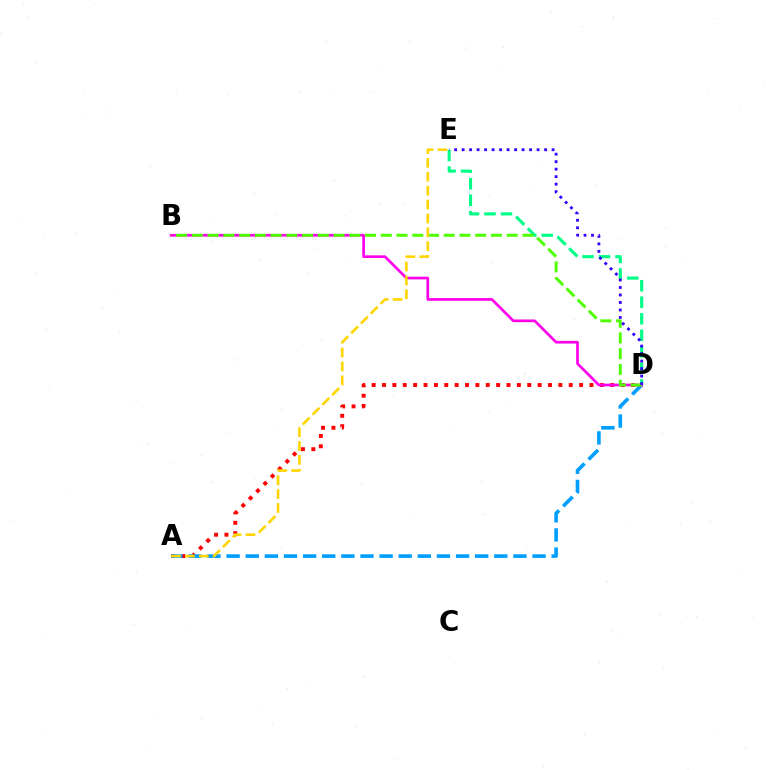{('A', 'D'): [{'color': '#ff0000', 'line_style': 'dotted', 'thickness': 2.82}, {'color': '#009eff', 'line_style': 'dashed', 'thickness': 2.6}], ('B', 'D'): [{'color': '#ff00ed', 'line_style': 'solid', 'thickness': 1.95}, {'color': '#4fff00', 'line_style': 'dashed', 'thickness': 2.14}], ('D', 'E'): [{'color': '#00ff86', 'line_style': 'dashed', 'thickness': 2.25}, {'color': '#3700ff', 'line_style': 'dotted', 'thickness': 2.04}], ('A', 'E'): [{'color': '#ffd500', 'line_style': 'dashed', 'thickness': 1.89}]}